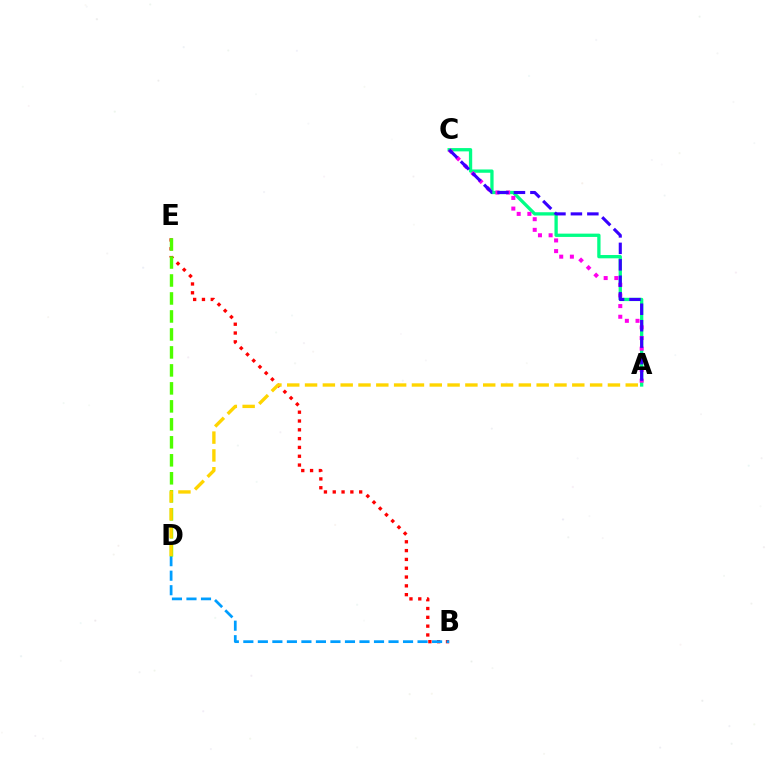{('B', 'E'): [{'color': '#ff0000', 'line_style': 'dotted', 'thickness': 2.39}], ('B', 'D'): [{'color': '#009eff', 'line_style': 'dashed', 'thickness': 1.97}], ('D', 'E'): [{'color': '#4fff00', 'line_style': 'dashed', 'thickness': 2.44}], ('A', 'C'): [{'color': '#00ff86', 'line_style': 'solid', 'thickness': 2.37}, {'color': '#ff00ed', 'line_style': 'dotted', 'thickness': 2.9}, {'color': '#3700ff', 'line_style': 'dashed', 'thickness': 2.24}], ('A', 'D'): [{'color': '#ffd500', 'line_style': 'dashed', 'thickness': 2.42}]}